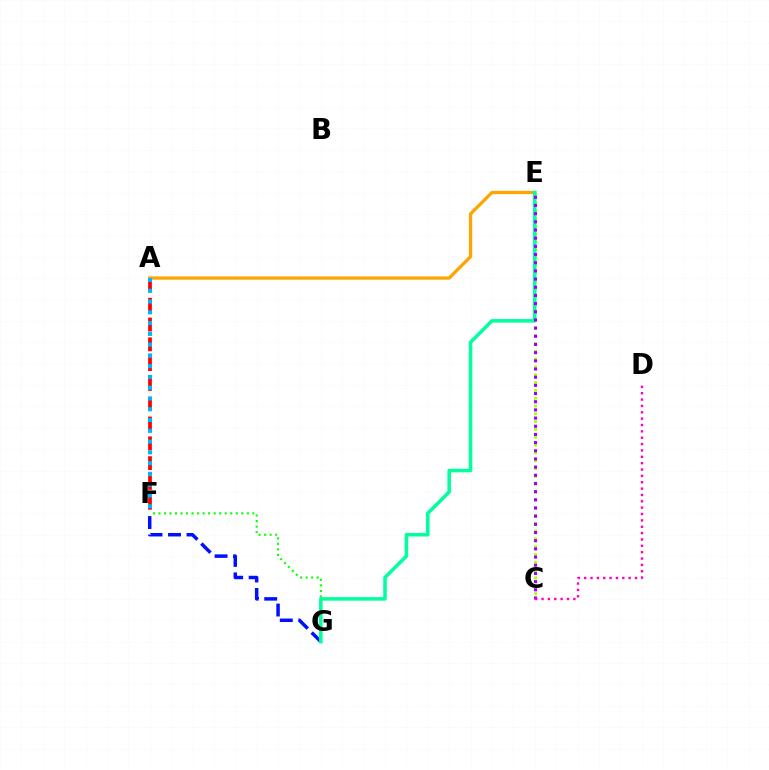{('C', 'E'): [{'color': '#b3ff00', 'line_style': 'dotted', 'thickness': 2.12}, {'color': '#9b00ff', 'line_style': 'dotted', 'thickness': 2.22}], ('A', 'E'): [{'color': '#ffa500', 'line_style': 'solid', 'thickness': 2.36}], ('F', 'G'): [{'color': '#08ff00', 'line_style': 'dotted', 'thickness': 1.5}, {'color': '#0010ff', 'line_style': 'dashed', 'thickness': 2.51}], ('A', 'F'): [{'color': '#ff0000', 'line_style': 'dashed', 'thickness': 2.69}, {'color': '#00b5ff', 'line_style': 'dotted', 'thickness': 2.93}], ('E', 'G'): [{'color': '#00ff9d', 'line_style': 'solid', 'thickness': 2.55}], ('C', 'D'): [{'color': '#ff00bd', 'line_style': 'dotted', 'thickness': 1.73}]}